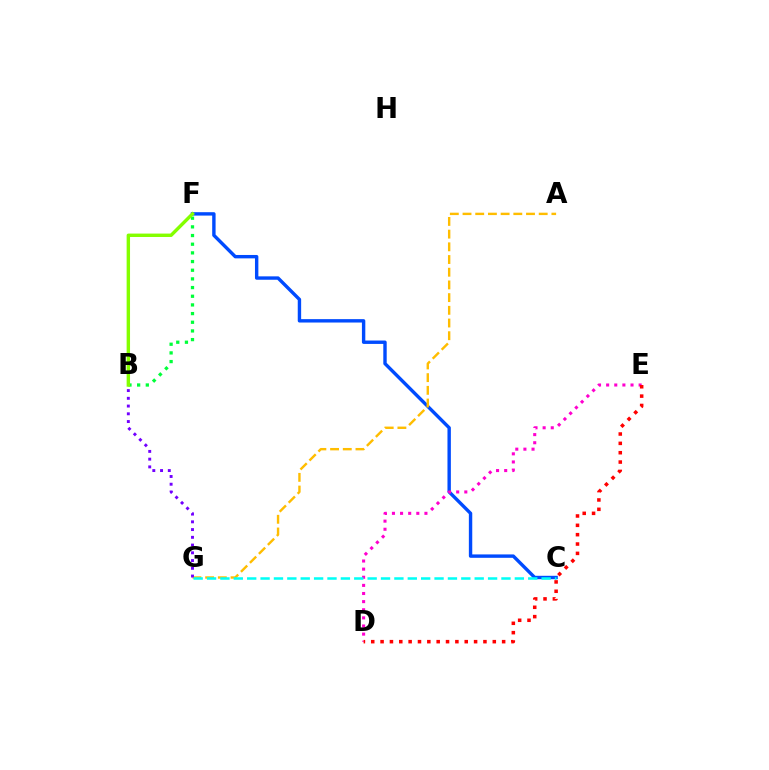{('C', 'F'): [{'color': '#004bff', 'line_style': 'solid', 'thickness': 2.45}], ('A', 'G'): [{'color': '#ffbd00', 'line_style': 'dashed', 'thickness': 1.72}], ('B', 'F'): [{'color': '#00ff39', 'line_style': 'dotted', 'thickness': 2.36}, {'color': '#84ff00', 'line_style': 'solid', 'thickness': 2.45}], ('D', 'E'): [{'color': '#ff00cf', 'line_style': 'dotted', 'thickness': 2.21}, {'color': '#ff0000', 'line_style': 'dotted', 'thickness': 2.54}], ('B', 'G'): [{'color': '#7200ff', 'line_style': 'dotted', 'thickness': 2.1}], ('C', 'G'): [{'color': '#00fff6', 'line_style': 'dashed', 'thickness': 1.82}]}